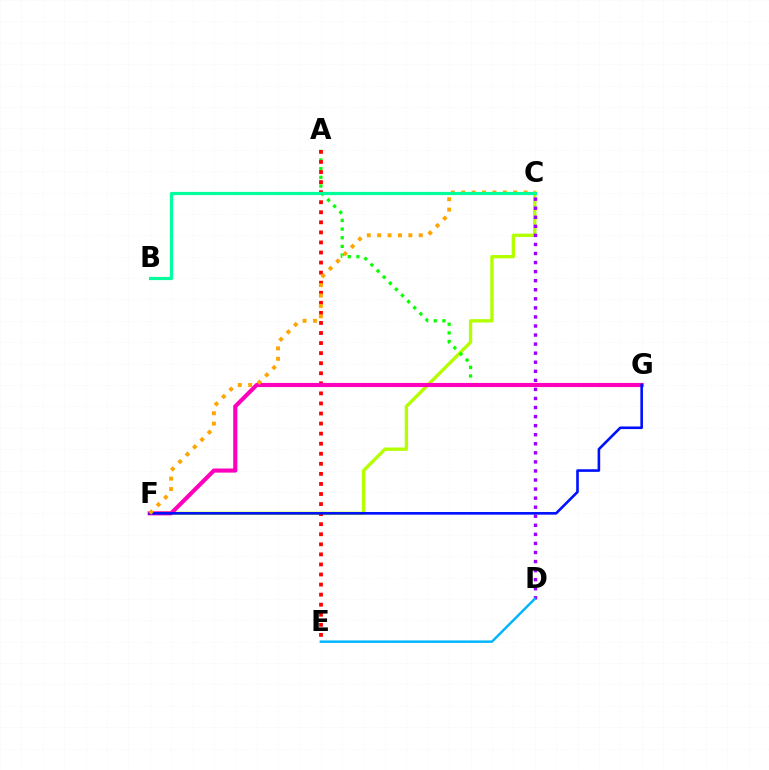{('C', 'F'): [{'color': '#b3ff00', 'line_style': 'solid', 'thickness': 2.41}, {'color': '#ffa500', 'line_style': 'dotted', 'thickness': 2.82}], ('C', 'D'): [{'color': '#9b00ff', 'line_style': 'dotted', 'thickness': 2.46}], ('A', 'G'): [{'color': '#08ff00', 'line_style': 'dotted', 'thickness': 2.35}], ('A', 'E'): [{'color': '#ff0000', 'line_style': 'dotted', 'thickness': 2.73}], ('F', 'G'): [{'color': '#ff00bd', 'line_style': 'solid', 'thickness': 2.97}, {'color': '#0010ff', 'line_style': 'solid', 'thickness': 1.88}], ('D', 'E'): [{'color': '#00b5ff', 'line_style': 'solid', 'thickness': 1.76}], ('B', 'C'): [{'color': '#00ff9d', 'line_style': 'solid', 'thickness': 2.3}]}